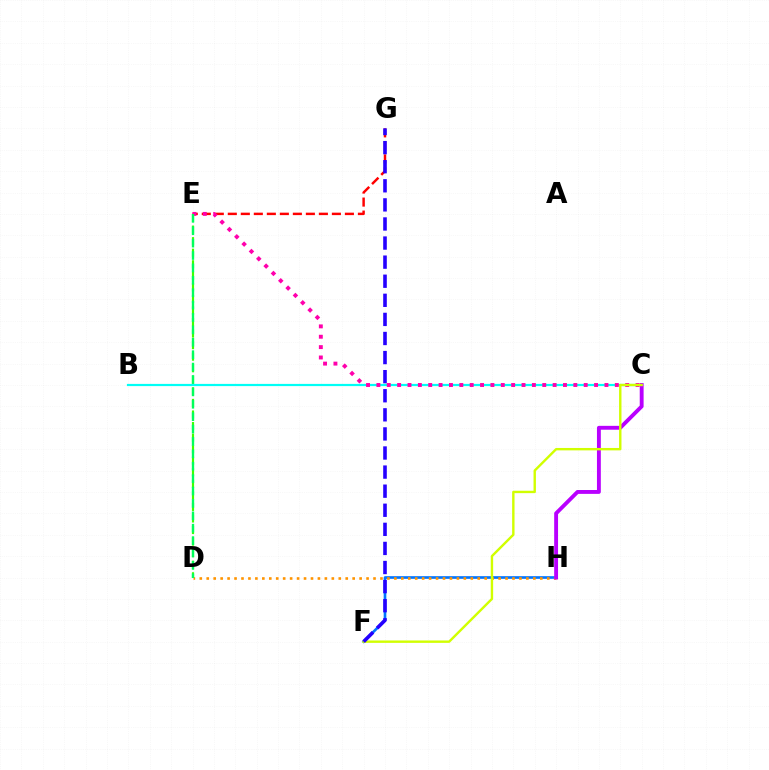{('D', 'E'): [{'color': '#3dff00', 'line_style': 'dashed', 'thickness': 1.57}, {'color': '#00ff5c', 'line_style': 'dashed', 'thickness': 1.68}], ('F', 'H'): [{'color': '#0074ff', 'line_style': 'solid', 'thickness': 1.91}], ('D', 'H'): [{'color': '#ff9400', 'line_style': 'dotted', 'thickness': 1.89}], ('B', 'C'): [{'color': '#00fff6', 'line_style': 'solid', 'thickness': 1.59}], ('E', 'G'): [{'color': '#ff0000', 'line_style': 'dashed', 'thickness': 1.77}], ('C', 'H'): [{'color': '#b900ff', 'line_style': 'solid', 'thickness': 2.79}], ('C', 'E'): [{'color': '#ff00ac', 'line_style': 'dotted', 'thickness': 2.82}], ('C', 'F'): [{'color': '#d1ff00', 'line_style': 'solid', 'thickness': 1.73}], ('F', 'G'): [{'color': '#2500ff', 'line_style': 'dashed', 'thickness': 2.59}]}